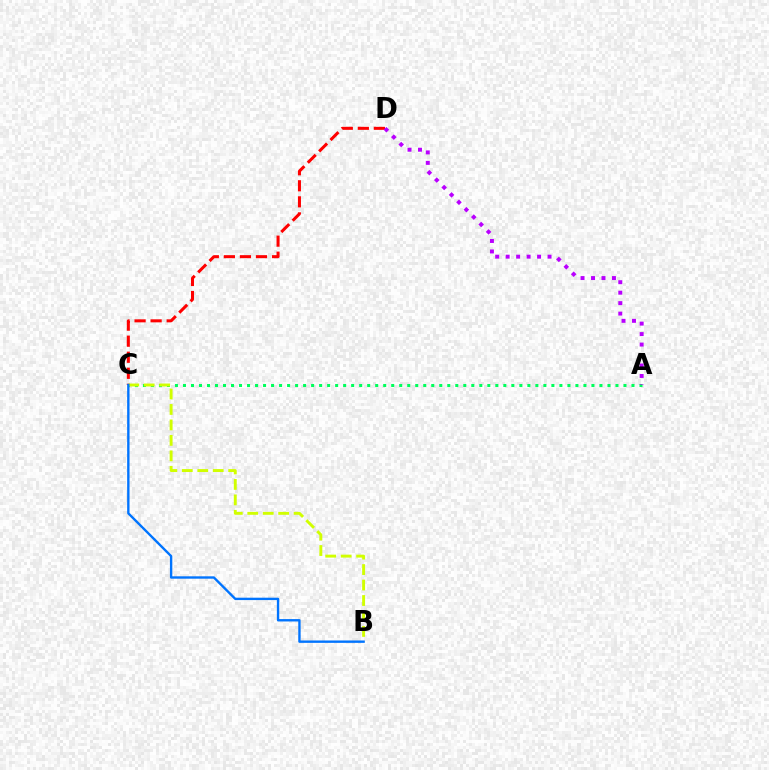{('C', 'D'): [{'color': '#ff0000', 'line_style': 'dashed', 'thickness': 2.18}], ('A', 'C'): [{'color': '#00ff5c', 'line_style': 'dotted', 'thickness': 2.18}], ('A', 'D'): [{'color': '#b900ff', 'line_style': 'dotted', 'thickness': 2.84}], ('B', 'C'): [{'color': '#d1ff00', 'line_style': 'dashed', 'thickness': 2.1}, {'color': '#0074ff', 'line_style': 'solid', 'thickness': 1.71}]}